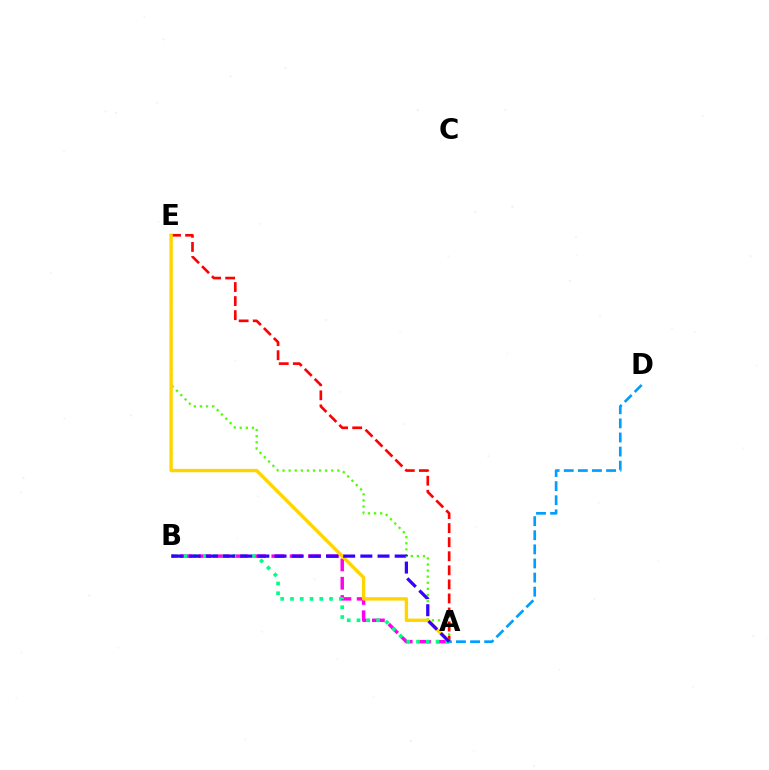{('A', 'E'): [{'color': '#4fff00', 'line_style': 'dotted', 'thickness': 1.65}, {'color': '#ff0000', 'line_style': 'dashed', 'thickness': 1.91}, {'color': '#ffd500', 'line_style': 'solid', 'thickness': 2.43}], ('A', 'B'): [{'color': '#ff00ed', 'line_style': 'dashed', 'thickness': 2.49}, {'color': '#00ff86', 'line_style': 'dotted', 'thickness': 2.65}, {'color': '#3700ff', 'line_style': 'dashed', 'thickness': 2.33}], ('A', 'D'): [{'color': '#009eff', 'line_style': 'dashed', 'thickness': 1.92}]}